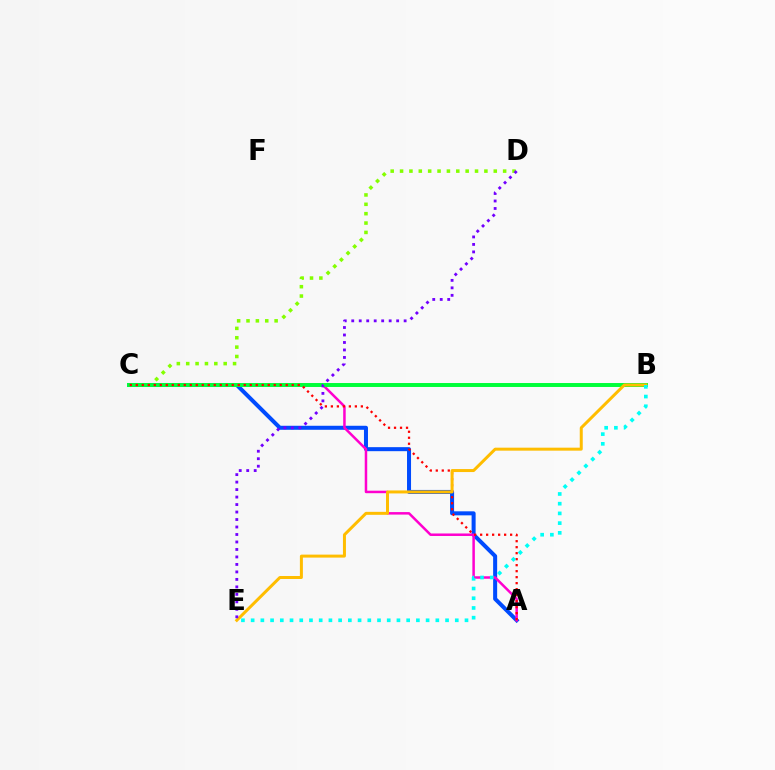{('A', 'C'): [{'color': '#004bff', 'line_style': 'solid', 'thickness': 2.89}, {'color': '#ff00cf', 'line_style': 'solid', 'thickness': 1.8}, {'color': '#ff0000', 'line_style': 'dotted', 'thickness': 1.63}], ('C', 'D'): [{'color': '#84ff00', 'line_style': 'dotted', 'thickness': 2.55}], ('B', 'C'): [{'color': '#00ff39', 'line_style': 'solid', 'thickness': 2.84}], ('B', 'E'): [{'color': '#ffbd00', 'line_style': 'solid', 'thickness': 2.15}, {'color': '#00fff6', 'line_style': 'dotted', 'thickness': 2.64}], ('D', 'E'): [{'color': '#7200ff', 'line_style': 'dotted', 'thickness': 2.03}]}